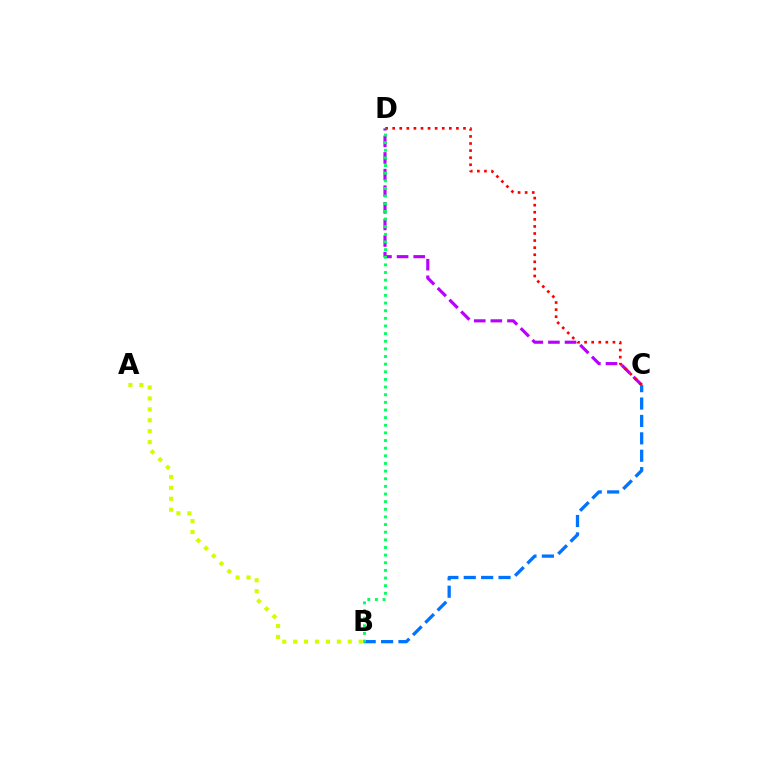{('A', 'B'): [{'color': '#d1ff00', 'line_style': 'dotted', 'thickness': 2.97}], ('C', 'D'): [{'color': '#b900ff', 'line_style': 'dashed', 'thickness': 2.26}, {'color': '#ff0000', 'line_style': 'dotted', 'thickness': 1.92}], ('B', 'C'): [{'color': '#0074ff', 'line_style': 'dashed', 'thickness': 2.36}], ('B', 'D'): [{'color': '#00ff5c', 'line_style': 'dotted', 'thickness': 2.08}]}